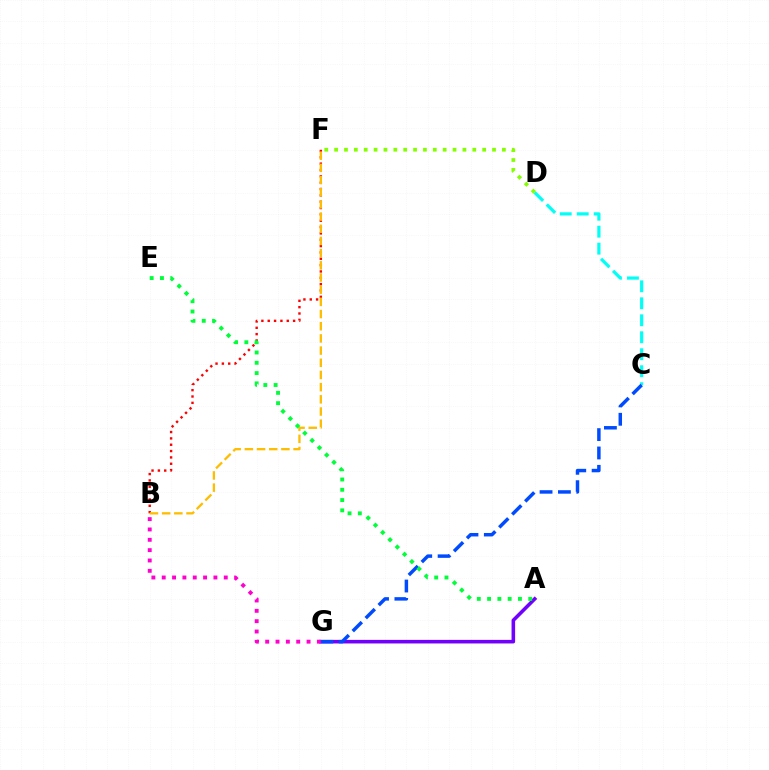{('C', 'D'): [{'color': '#00fff6', 'line_style': 'dashed', 'thickness': 2.31}], ('A', 'G'): [{'color': '#7200ff', 'line_style': 'solid', 'thickness': 2.58}], ('D', 'F'): [{'color': '#84ff00', 'line_style': 'dotted', 'thickness': 2.68}], ('B', 'F'): [{'color': '#ff0000', 'line_style': 'dotted', 'thickness': 1.72}, {'color': '#ffbd00', 'line_style': 'dashed', 'thickness': 1.65}], ('C', 'G'): [{'color': '#004bff', 'line_style': 'dashed', 'thickness': 2.49}], ('B', 'G'): [{'color': '#ff00cf', 'line_style': 'dotted', 'thickness': 2.81}], ('A', 'E'): [{'color': '#00ff39', 'line_style': 'dotted', 'thickness': 2.8}]}